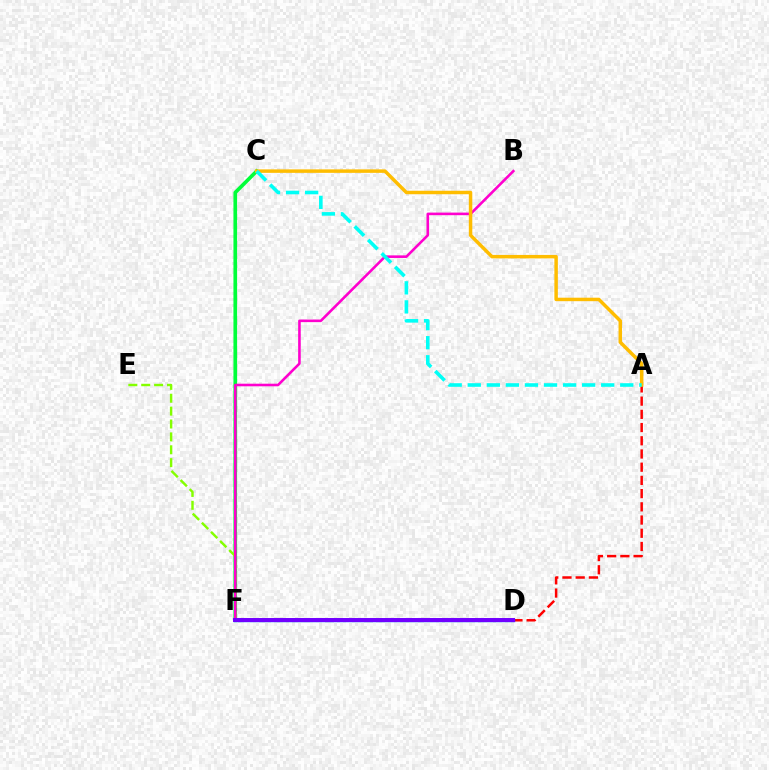{('C', 'F'): [{'color': '#00ff39', 'line_style': 'solid', 'thickness': 2.65}], ('E', 'F'): [{'color': '#84ff00', 'line_style': 'dashed', 'thickness': 1.75}], ('B', 'F'): [{'color': '#ff00cf', 'line_style': 'solid', 'thickness': 1.87}], ('A', 'D'): [{'color': '#ff0000', 'line_style': 'dashed', 'thickness': 1.8}], ('D', 'F'): [{'color': '#004bff', 'line_style': 'solid', 'thickness': 2.46}, {'color': '#7200ff', 'line_style': 'solid', 'thickness': 2.85}], ('A', 'C'): [{'color': '#ffbd00', 'line_style': 'solid', 'thickness': 2.5}, {'color': '#00fff6', 'line_style': 'dashed', 'thickness': 2.59}]}